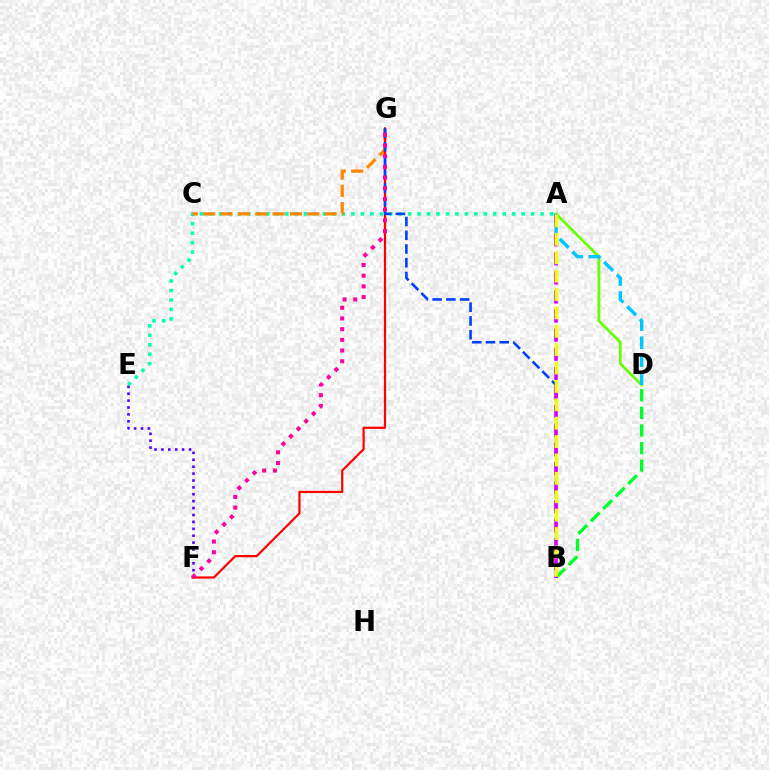{('E', 'F'): [{'color': '#4f00ff', 'line_style': 'dotted', 'thickness': 1.87}], ('B', 'D'): [{'color': '#00ff27', 'line_style': 'dashed', 'thickness': 2.4}], ('A', 'D'): [{'color': '#66ff00', 'line_style': 'solid', 'thickness': 1.97}, {'color': '#00c7ff', 'line_style': 'dashed', 'thickness': 2.45}], ('A', 'E'): [{'color': '#00ffaf', 'line_style': 'dotted', 'thickness': 2.57}], ('C', 'G'): [{'color': '#ff8800', 'line_style': 'dashed', 'thickness': 2.36}], ('F', 'G'): [{'color': '#ff0000', 'line_style': 'solid', 'thickness': 1.58}, {'color': '#ff00a0', 'line_style': 'dotted', 'thickness': 2.91}], ('B', 'G'): [{'color': '#003fff', 'line_style': 'dashed', 'thickness': 1.87}], ('A', 'B'): [{'color': '#d600ff', 'line_style': 'dashed', 'thickness': 2.59}, {'color': '#eeff00', 'line_style': 'dashed', 'thickness': 2.5}]}